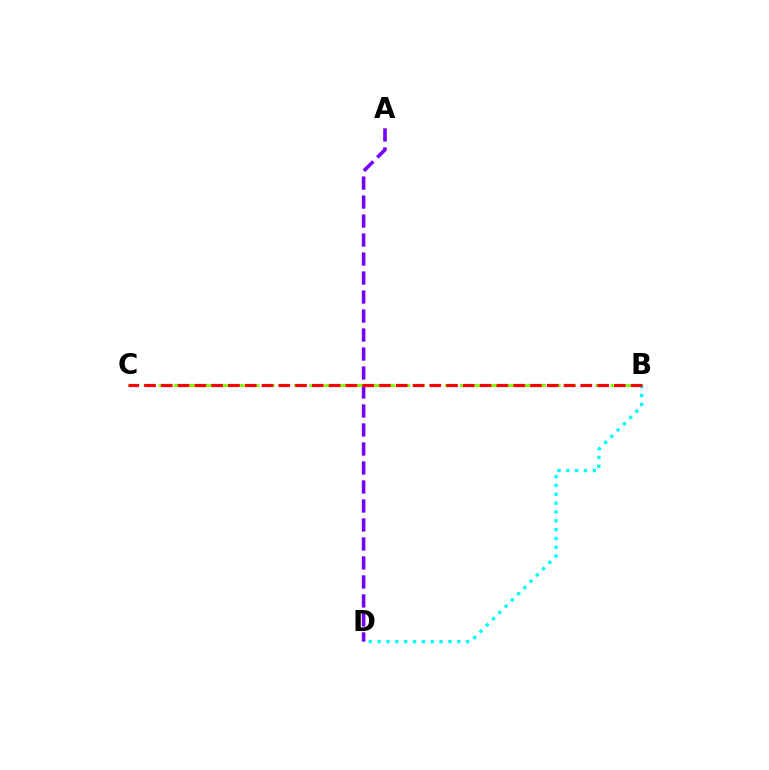{('B', 'D'): [{'color': '#00fff6', 'line_style': 'dotted', 'thickness': 2.4}], ('A', 'D'): [{'color': '#7200ff', 'line_style': 'dashed', 'thickness': 2.58}], ('B', 'C'): [{'color': '#84ff00', 'line_style': 'dashed', 'thickness': 2.05}, {'color': '#ff0000', 'line_style': 'dashed', 'thickness': 2.28}]}